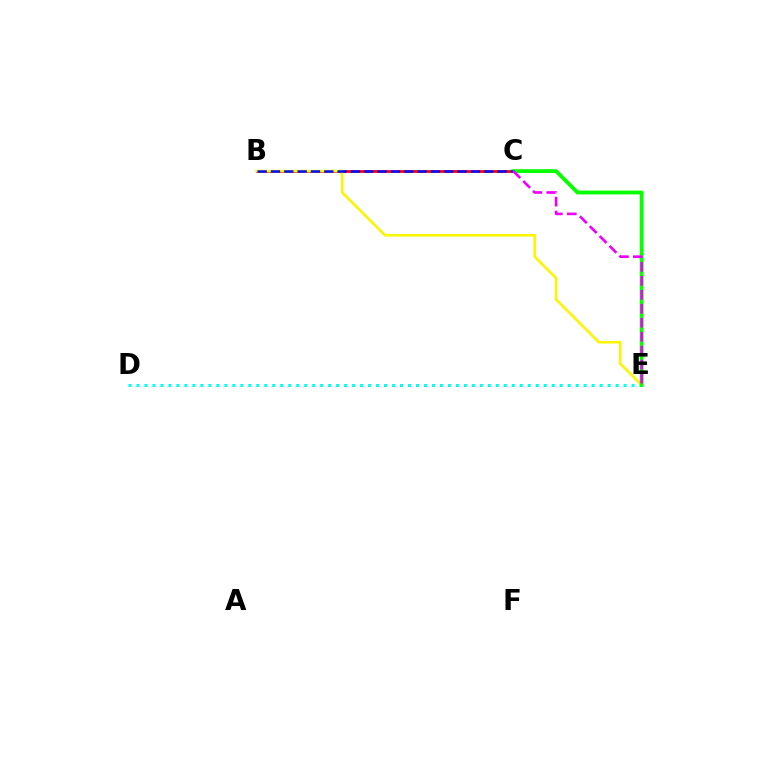{('D', 'E'): [{'color': '#00fff6', 'line_style': 'dotted', 'thickness': 2.17}], ('B', 'C'): [{'color': '#ff0000', 'line_style': 'solid', 'thickness': 2.03}, {'color': '#0010ff', 'line_style': 'dashed', 'thickness': 1.81}], ('B', 'E'): [{'color': '#fcf500', 'line_style': 'solid', 'thickness': 1.87}], ('C', 'E'): [{'color': '#08ff00', 'line_style': 'solid', 'thickness': 2.77}, {'color': '#ee00ff', 'line_style': 'dashed', 'thickness': 1.9}]}